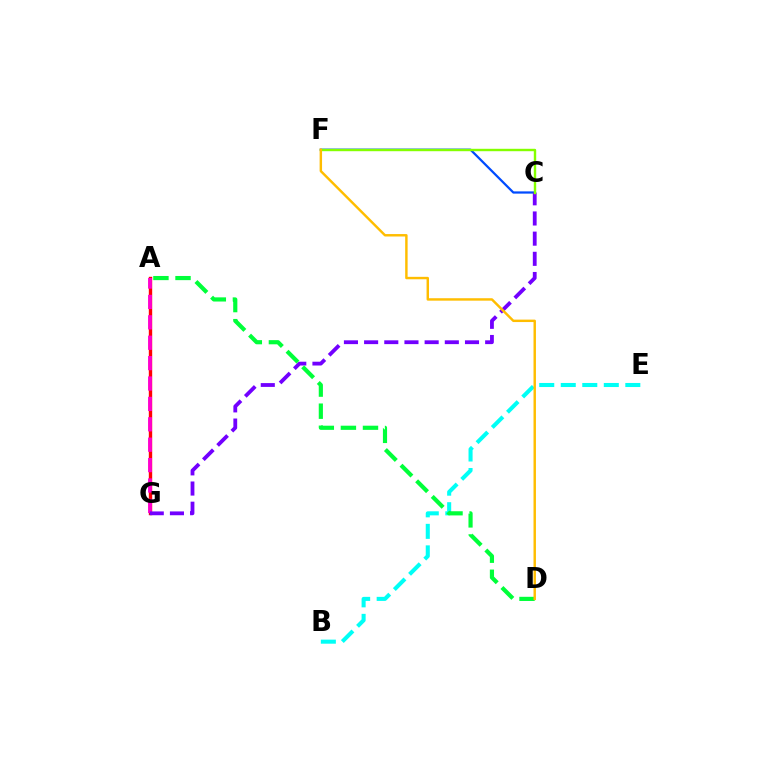{('B', 'E'): [{'color': '#00fff6', 'line_style': 'dashed', 'thickness': 2.92}], ('A', 'G'): [{'color': '#ff0000', 'line_style': 'solid', 'thickness': 2.43}, {'color': '#ff00cf', 'line_style': 'dashed', 'thickness': 2.77}], ('C', 'F'): [{'color': '#004bff', 'line_style': 'solid', 'thickness': 1.61}, {'color': '#84ff00', 'line_style': 'solid', 'thickness': 1.74}], ('C', 'G'): [{'color': '#7200ff', 'line_style': 'dashed', 'thickness': 2.74}], ('A', 'D'): [{'color': '#00ff39', 'line_style': 'dashed', 'thickness': 3.0}], ('D', 'F'): [{'color': '#ffbd00', 'line_style': 'solid', 'thickness': 1.76}]}